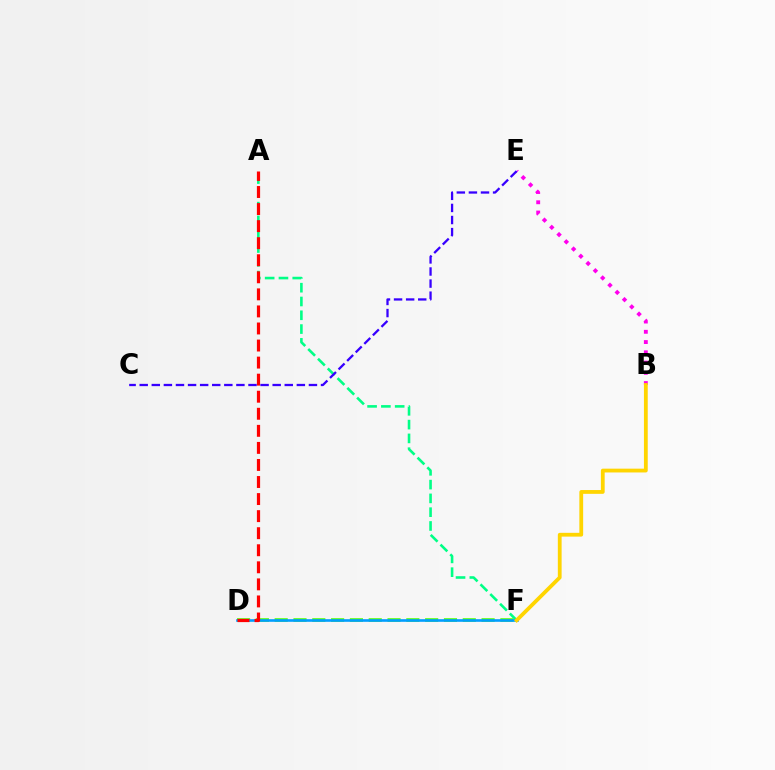{('D', 'F'): [{'color': '#4fff00', 'line_style': 'dashed', 'thickness': 2.56}, {'color': '#009eff', 'line_style': 'solid', 'thickness': 1.89}], ('B', 'E'): [{'color': '#ff00ed', 'line_style': 'dotted', 'thickness': 2.79}], ('A', 'F'): [{'color': '#00ff86', 'line_style': 'dashed', 'thickness': 1.87}], ('B', 'F'): [{'color': '#ffd500', 'line_style': 'solid', 'thickness': 2.73}], ('A', 'D'): [{'color': '#ff0000', 'line_style': 'dashed', 'thickness': 2.32}], ('C', 'E'): [{'color': '#3700ff', 'line_style': 'dashed', 'thickness': 1.64}]}